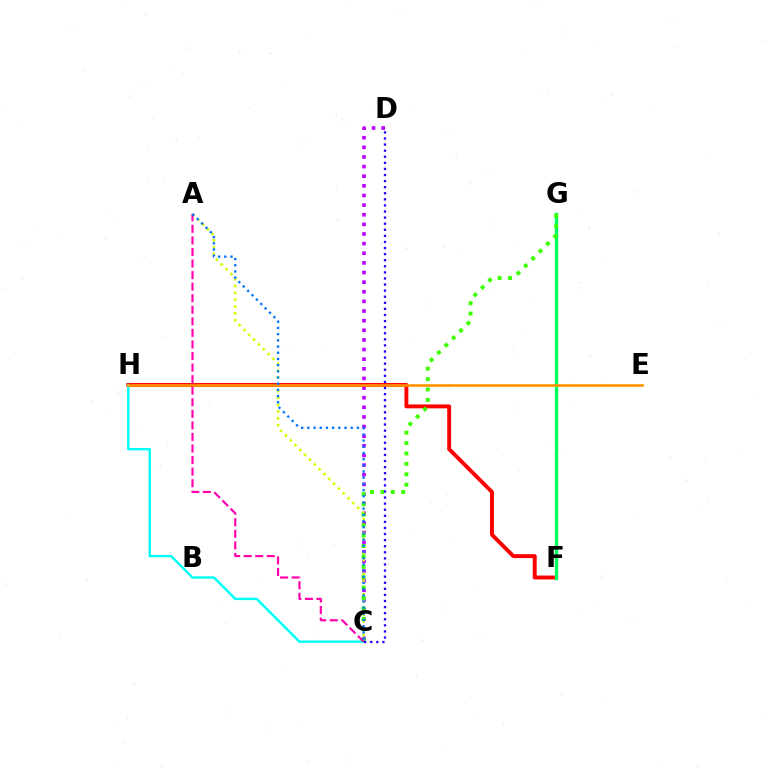{('C', 'D'): [{'color': '#b900ff', 'line_style': 'dotted', 'thickness': 2.62}, {'color': '#2500ff', 'line_style': 'dotted', 'thickness': 1.65}], ('A', 'C'): [{'color': '#d1ff00', 'line_style': 'dotted', 'thickness': 1.85}, {'color': '#ff00ac', 'line_style': 'dashed', 'thickness': 1.57}, {'color': '#0074ff', 'line_style': 'dotted', 'thickness': 1.68}], ('F', 'H'): [{'color': '#ff0000', 'line_style': 'solid', 'thickness': 2.82}], ('F', 'G'): [{'color': '#00ff5c', 'line_style': 'solid', 'thickness': 2.41}], ('C', 'H'): [{'color': '#00fff6', 'line_style': 'solid', 'thickness': 1.74}], ('C', 'G'): [{'color': '#3dff00', 'line_style': 'dotted', 'thickness': 2.83}], ('E', 'H'): [{'color': '#ff9400', 'line_style': 'solid', 'thickness': 1.9}]}